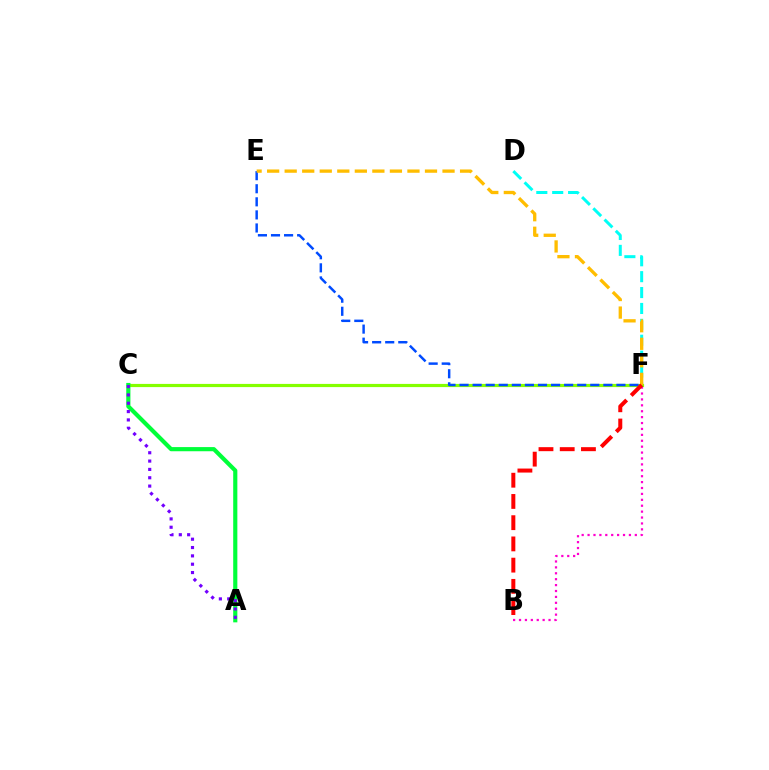{('C', 'F'): [{'color': '#84ff00', 'line_style': 'solid', 'thickness': 2.29}], ('A', 'C'): [{'color': '#00ff39', 'line_style': 'solid', 'thickness': 2.99}, {'color': '#7200ff', 'line_style': 'dotted', 'thickness': 2.27}], ('E', 'F'): [{'color': '#004bff', 'line_style': 'dashed', 'thickness': 1.78}, {'color': '#ffbd00', 'line_style': 'dashed', 'thickness': 2.38}], ('D', 'F'): [{'color': '#00fff6', 'line_style': 'dashed', 'thickness': 2.16}], ('B', 'F'): [{'color': '#ff00cf', 'line_style': 'dotted', 'thickness': 1.6}, {'color': '#ff0000', 'line_style': 'dashed', 'thickness': 2.88}]}